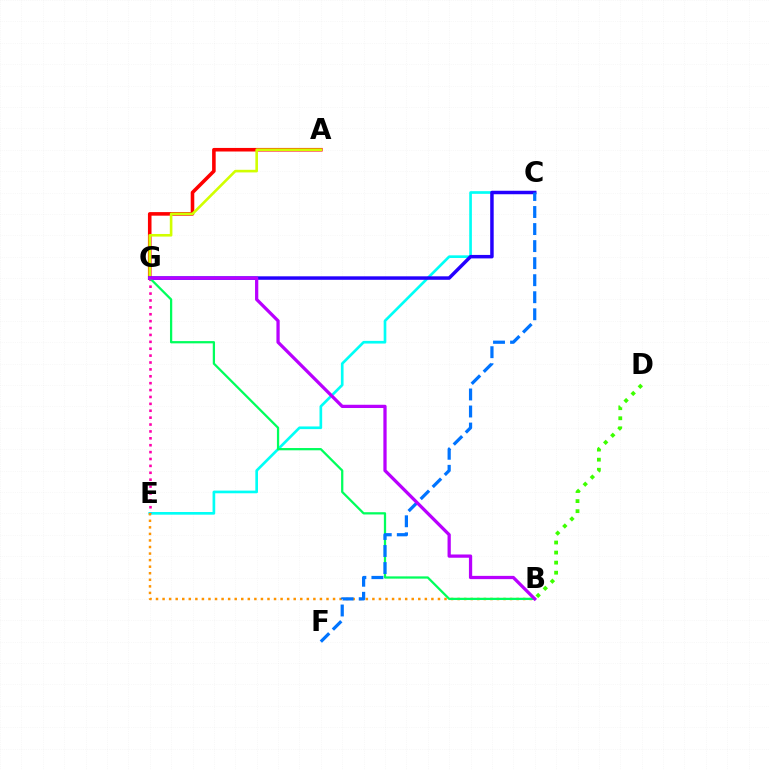{('C', 'E'): [{'color': '#00fff6', 'line_style': 'solid', 'thickness': 1.92}], ('A', 'G'): [{'color': '#ff0000', 'line_style': 'solid', 'thickness': 2.57}, {'color': '#d1ff00', 'line_style': 'solid', 'thickness': 1.88}], ('C', 'G'): [{'color': '#2500ff', 'line_style': 'solid', 'thickness': 2.5}], ('E', 'G'): [{'color': '#ff00ac', 'line_style': 'dotted', 'thickness': 1.87}], ('B', 'E'): [{'color': '#ff9400', 'line_style': 'dotted', 'thickness': 1.78}], ('B', 'D'): [{'color': '#3dff00', 'line_style': 'dotted', 'thickness': 2.73}], ('B', 'G'): [{'color': '#00ff5c', 'line_style': 'solid', 'thickness': 1.63}, {'color': '#b900ff', 'line_style': 'solid', 'thickness': 2.34}], ('C', 'F'): [{'color': '#0074ff', 'line_style': 'dashed', 'thickness': 2.32}]}